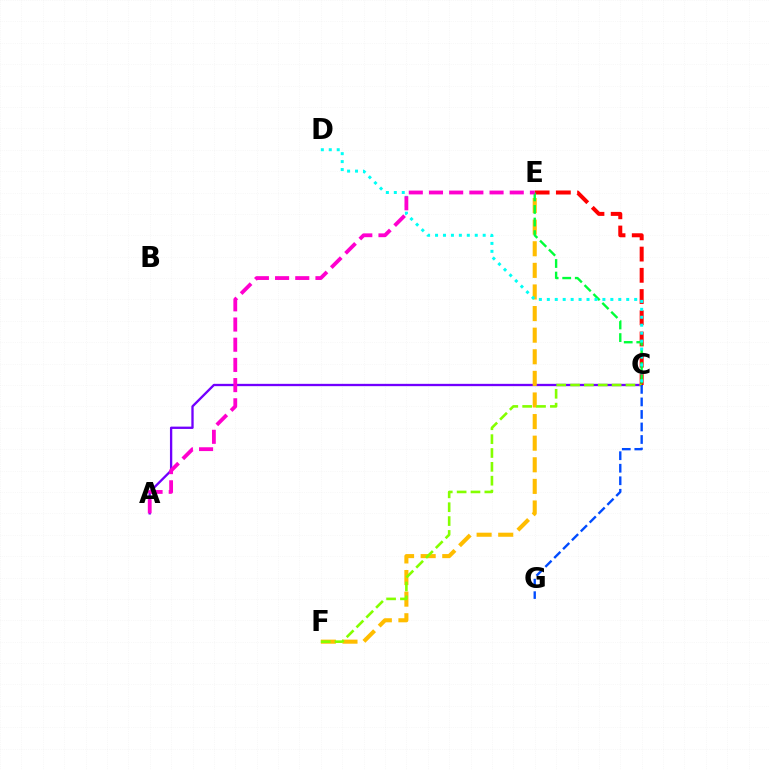{('A', 'C'): [{'color': '#7200ff', 'line_style': 'solid', 'thickness': 1.67}], ('E', 'F'): [{'color': '#ffbd00', 'line_style': 'dashed', 'thickness': 2.93}], ('C', 'E'): [{'color': '#ff0000', 'line_style': 'dashed', 'thickness': 2.88}, {'color': '#00ff39', 'line_style': 'dashed', 'thickness': 1.71}], ('C', 'F'): [{'color': '#84ff00', 'line_style': 'dashed', 'thickness': 1.88}], ('C', 'D'): [{'color': '#00fff6', 'line_style': 'dotted', 'thickness': 2.16}], ('A', 'E'): [{'color': '#ff00cf', 'line_style': 'dashed', 'thickness': 2.74}], ('C', 'G'): [{'color': '#004bff', 'line_style': 'dashed', 'thickness': 1.7}]}